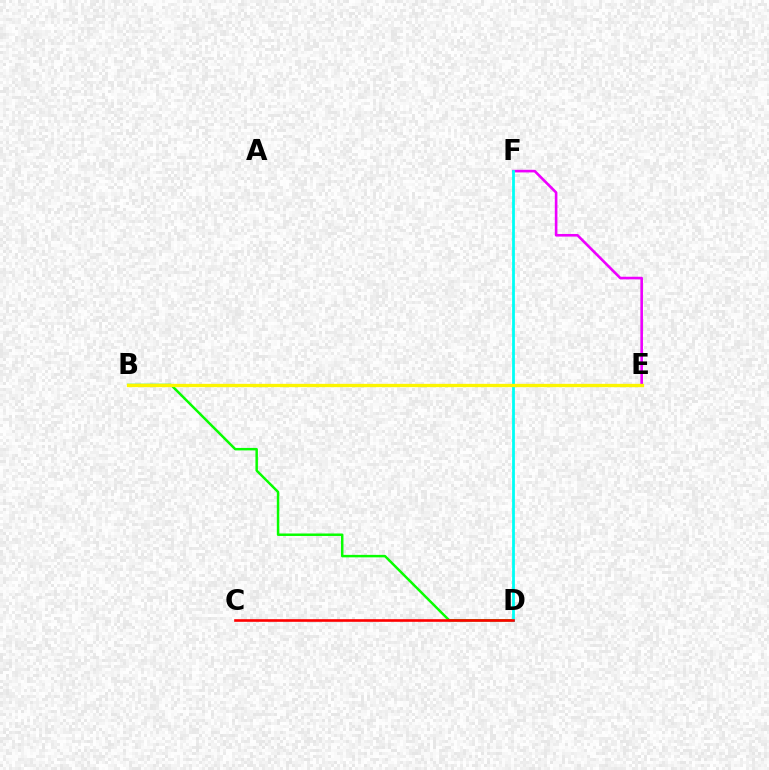{('B', 'E'): [{'color': '#0010ff', 'line_style': 'dashed', 'thickness': 2.08}, {'color': '#fcf500', 'line_style': 'solid', 'thickness': 2.39}], ('B', 'D'): [{'color': '#08ff00', 'line_style': 'solid', 'thickness': 1.78}], ('E', 'F'): [{'color': '#ee00ff', 'line_style': 'solid', 'thickness': 1.88}], ('D', 'F'): [{'color': '#00fff6', 'line_style': 'solid', 'thickness': 2.01}], ('C', 'D'): [{'color': '#ff0000', 'line_style': 'solid', 'thickness': 1.89}]}